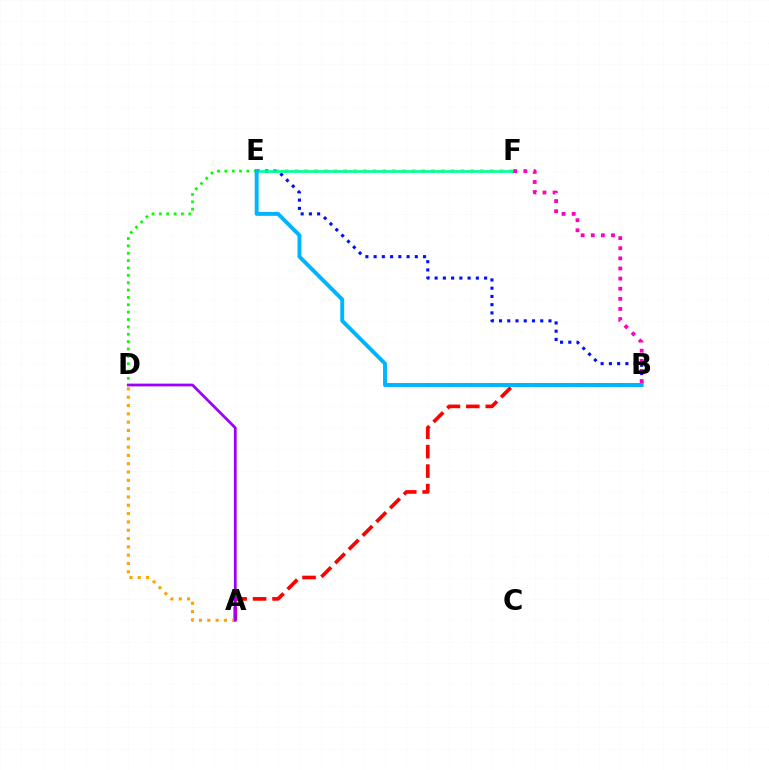{('E', 'F'): [{'color': '#b3ff00', 'line_style': 'dotted', 'thickness': 2.65}, {'color': '#00ff9d', 'line_style': 'solid', 'thickness': 1.96}], ('A', 'B'): [{'color': '#ff0000', 'line_style': 'dashed', 'thickness': 2.64}], ('B', 'E'): [{'color': '#0010ff', 'line_style': 'dotted', 'thickness': 2.24}, {'color': '#00b5ff', 'line_style': 'solid', 'thickness': 2.83}], ('A', 'D'): [{'color': '#ffa500', 'line_style': 'dotted', 'thickness': 2.26}, {'color': '#9b00ff', 'line_style': 'solid', 'thickness': 1.98}], ('B', 'F'): [{'color': '#ff00bd', 'line_style': 'dotted', 'thickness': 2.75}], ('D', 'E'): [{'color': '#08ff00', 'line_style': 'dotted', 'thickness': 2.0}]}